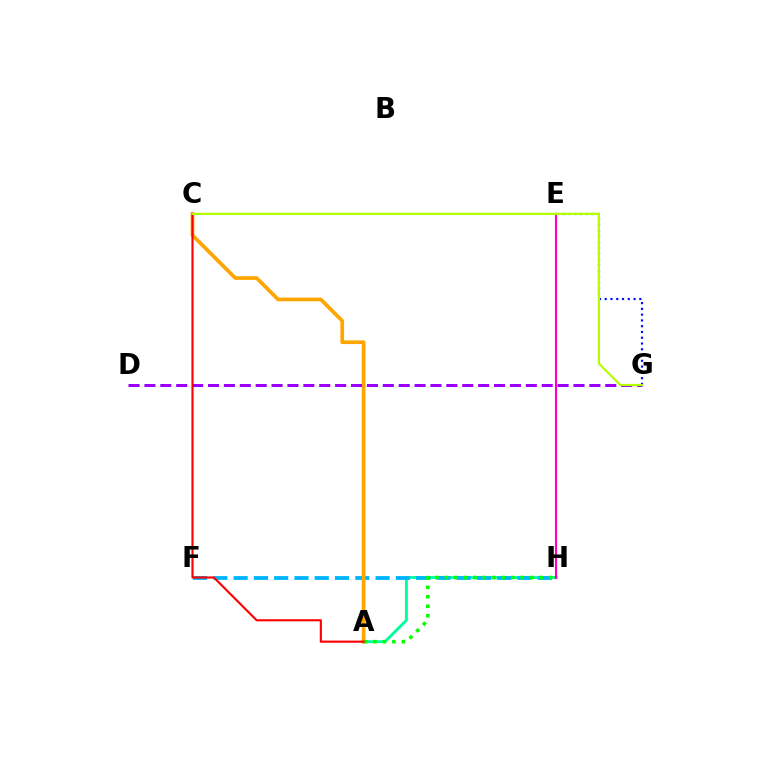{('A', 'H'): [{'color': '#00ff9d', 'line_style': 'solid', 'thickness': 2.09}, {'color': '#08ff00', 'line_style': 'dotted', 'thickness': 2.57}], ('E', 'G'): [{'color': '#0010ff', 'line_style': 'dotted', 'thickness': 1.57}], ('F', 'H'): [{'color': '#00b5ff', 'line_style': 'dashed', 'thickness': 2.75}], ('A', 'C'): [{'color': '#ffa500', 'line_style': 'solid', 'thickness': 2.66}, {'color': '#ff0000', 'line_style': 'solid', 'thickness': 1.54}], ('D', 'G'): [{'color': '#9b00ff', 'line_style': 'dashed', 'thickness': 2.16}], ('E', 'H'): [{'color': '#ff00bd', 'line_style': 'solid', 'thickness': 1.52}], ('C', 'G'): [{'color': '#b3ff00', 'line_style': 'solid', 'thickness': 1.59}]}